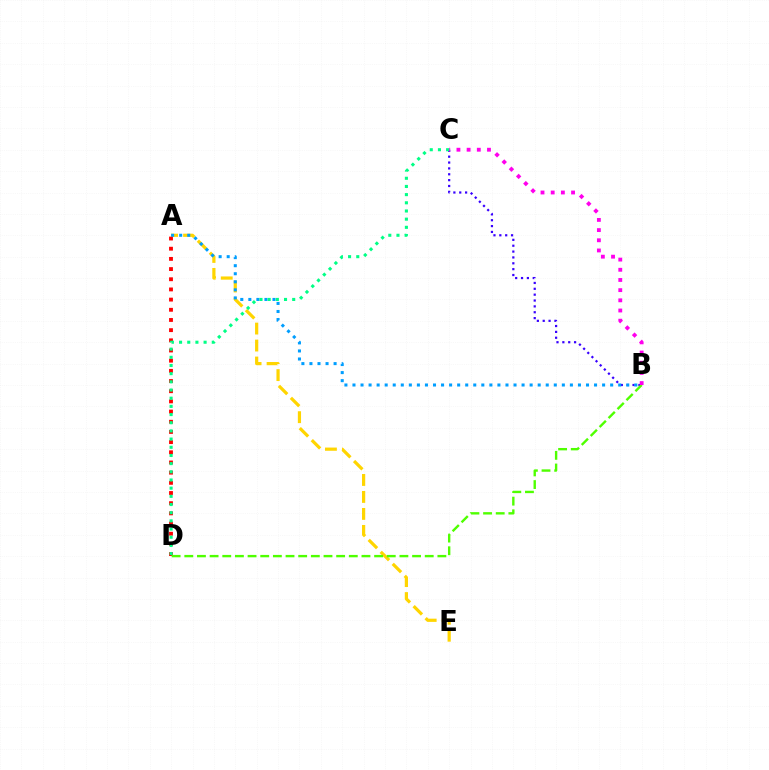{('A', 'E'): [{'color': '#ffd500', 'line_style': 'dashed', 'thickness': 2.31}], ('B', 'C'): [{'color': '#3700ff', 'line_style': 'dotted', 'thickness': 1.59}, {'color': '#ff00ed', 'line_style': 'dotted', 'thickness': 2.77}], ('A', 'D'): [{'color': '#ff0000', 'line_style': 'dotted', 'thickness': 2.77}], ('B', 'D'): [{'color': '#4fff00', 'line_style': 'dashed', 'thickness': 1.72}], ('A', 'B'): [{'color': '#009eff', 'line_style': 'dotted', 'thickness': 2.19}], ('C', 'D'): [{'color': '#00ff86', 'line_style': 'dotted', 'thickness': 2.22}]}